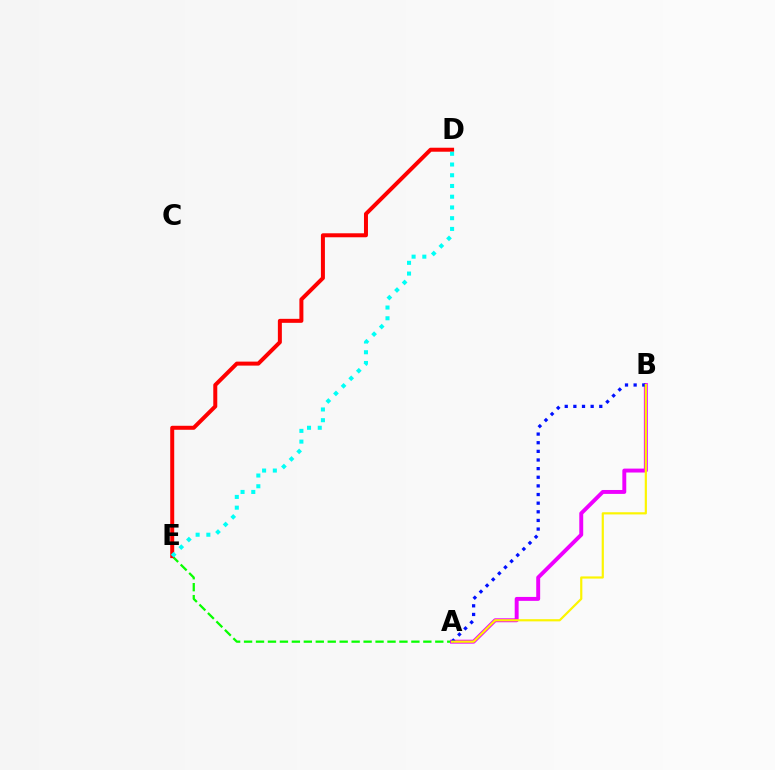{('A', 'E'): [{'color': '#08ff00', 'line_style': 'dashed', 'thickness': 1.62}], ('A', 'B'): [{'color': '#ee00ff', 'line_style': 'solid', 'thickness': 2.82}, {'color': '#0010ff', 'line_style': 'dotted', 'thickness': 2.35}, {'color': '#fcf500', 'line_style': 'solid', 'thickness': 1.57}], ('D', 'E'): [{'color': '#ff0000', 'line_style': 'solid', 'thickness': 2.88}, {'color': '#00fff6', 'line_style': 'dotted', 'thickness': 2.92}]}